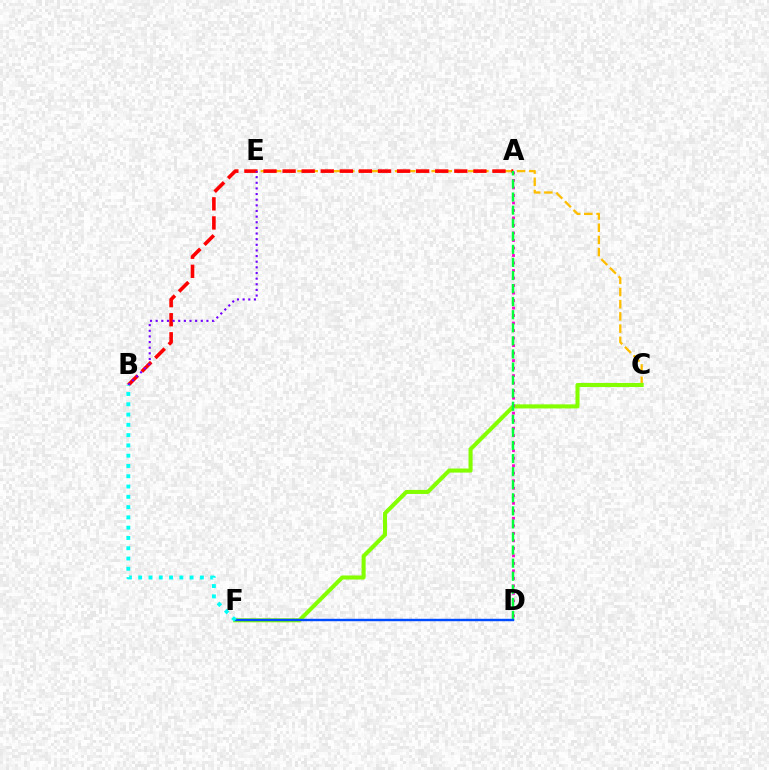{('C', 'E'): [{'color': '#ffbd00', 'line_style': 'dashed', 'thickness': 1.66}], ('A', 'B'): [{'color': '#ff0000', 'line_style': 'dashed', 'thickness': 2.59}], ('C', 'F'): [{'color': '#84ff00', 'line_style': 'solid', 'thickness': 2.93}], ('A', 'D'): [{'color': '#ff00cf', 'line_style': 'dotted', 'thickness': 2.04}, {'color': '#00ff39', 'line_style': 'dashed', 'thickness': 1.78}], ('B', 'E'): [{'color': '#7200ff', 'line_style': 'dotted', 'thickness': 1.53}], ('D', 'F'): [{'color': '#004bff', 'line_style': 'solid', 'thickness': 1.75}], ('B', 'F'): [{'color': '#00fff6', 'line_style': 'dotted', 'thickness': 2.79}]}